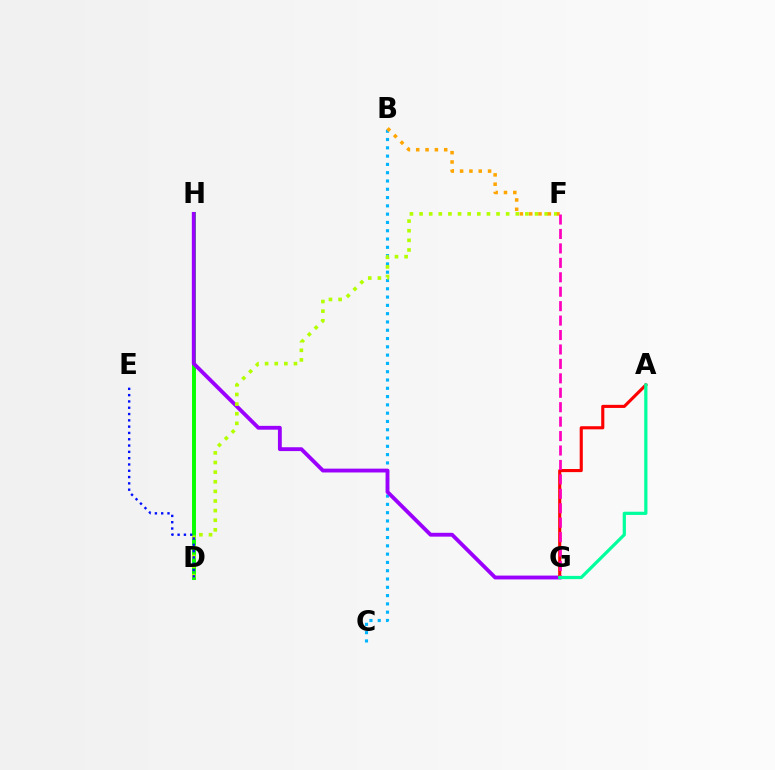{('D', 'H'): [{'color': '#08ff00', 'line_style': 'solid', 'thickness': 2.84}], ('B', 'C'): [{'color': '#00b5ff', 'line_style': 'dotted', 'thickness': 2.25}], ('G', 'H'): [{'color': '#9b00ff', 'line_style': 'solid', 'thickness': 2.77}], ('D', 'F'): [{'color': '#b3ff00', 'line_style': 'dotted', 'thickness': 2.61}], ('B', 'F'): [{'color': '#ffa500', 'line_style': 'dotted', 'thickness': 2.53}], ('A', 'G'): [{'color': '#ff0000', 'line_style': 'solid', 'thickness': 2.24}, {'color': '#00ff9d', 'line_style': 'solid', 'thickness': 2.32}], ('D', 'E'): [{'color': '#0010ff', 'line_style': 'dotted', 'thickness': 1.71}], ('F', 'G'): [{'color': '#ff00bd', 'line_style': 'dashed', 'thickness': 1.96}]}